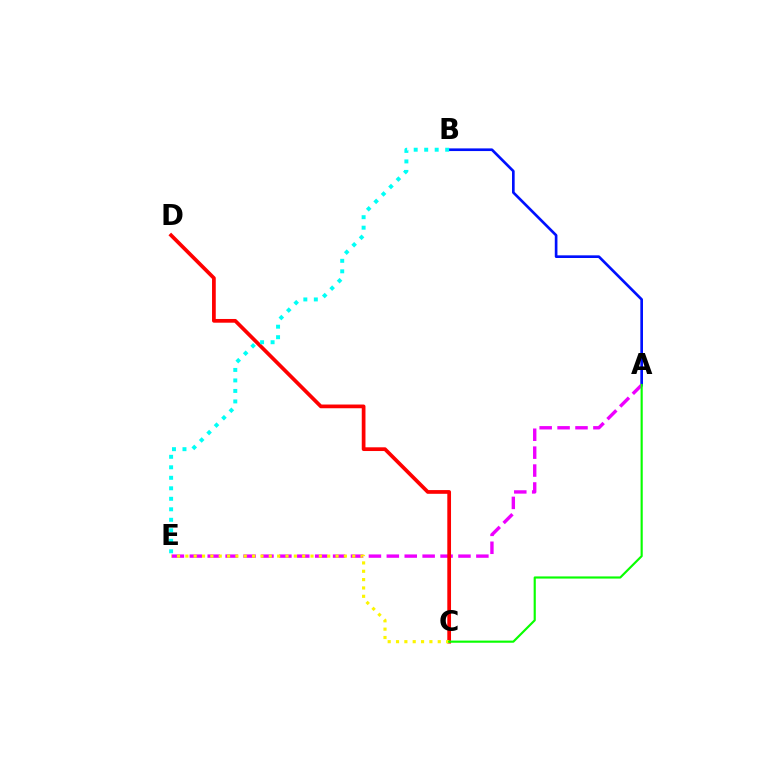{('A', 'B'): [{'color': '#0010ff', 'line_style': 'solid', 'thickness': 1.92}], ('A', 'E'): [{'color': '#ee00ff', 'line_style': 'dashed', 'thickness': 2.43}], ('C', 'D'): [{'color': '#ff0000', 'line_style': 'solid', 'thickness': 2.68}], ('B', 'E'): [{'color': '#00fff6', 'line_style': 'dotted', 'thickness': 2.85}], ('C', 'E'): [{'color': '#fcf500', 'line_style': 'dotted', 'thickness': 2.27}], ('A', 'C'): [{'color': '#08ff00', 'line_style': 'solid', 'thickness': 1.55}]}